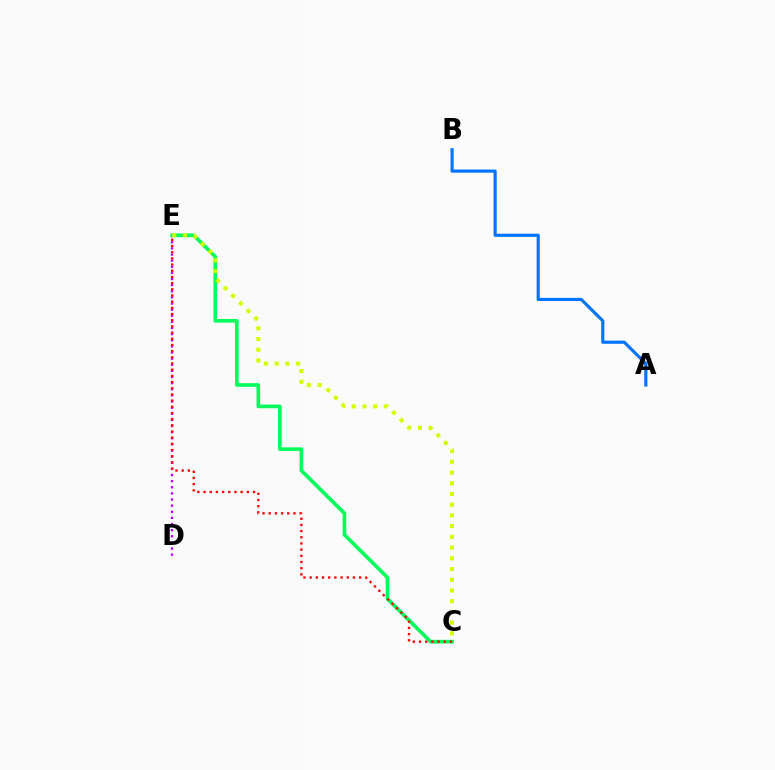{('D', 'E'): [{'color': '#b900ff', 'line_style': 'dotted', 'thickness': 1.66}], ('C', 'E'): [{'color': '#00ff5c', 'line_style': 'solid', 'thickness': 2.63}, {'color': '#d1ff00', 'line_style': 'dotted', 'thickness': 2.91}, {'color': '#ff0000', 'line_style': 'dotted', 'thickness': 1.68}], ('A', 'B'): [{'color': '#0074ff', 'line_style': 'solid', 'thickness': 2.27}]}